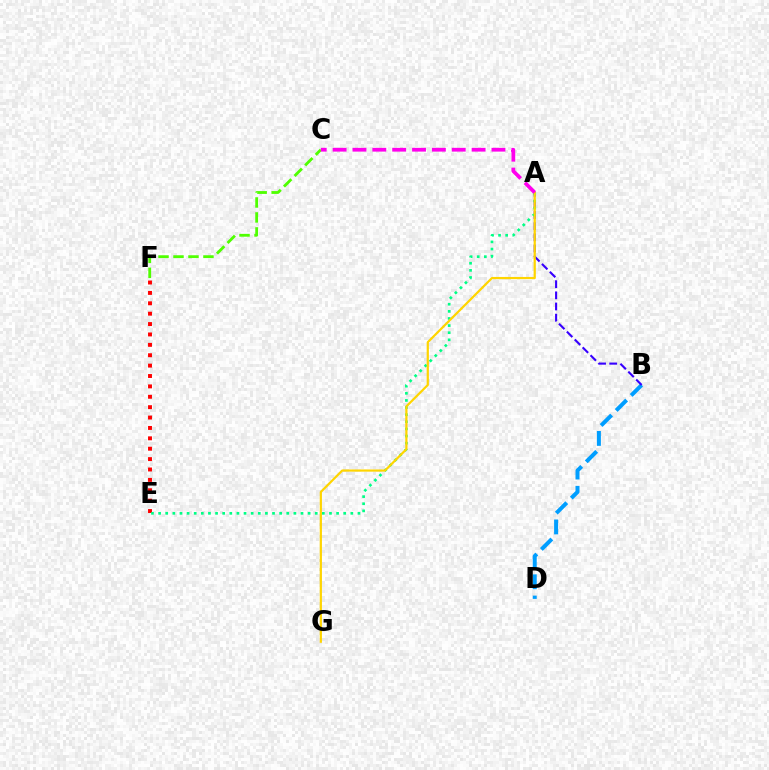{('B', 'D'): [{'color': '#009eff', 'line_style': 'dashed', 'thickness': 2.89}], ('E', 'F'): [{'color': '#ff0000', 'line_style': 'dotted', 'thickness': 2.82}], ('A', 'B'): [{'color': '#3700ff', 'line_style': 'dashed', 'thickness': 1.51}], ('A', 'E'): [{'color': '#00ff86', 'line_style': 'dotted', 'thickness': 1.93}], ('C', 'F'): [{'color': '#4fff00', 'line_style': 'dashed', 'thickness': 2.03}], ('A', 'G'): [{'color': '#ffd500', 'line_style': 'solid', 'thickness': 1.6}], ('A', 'C'): [{'color': '#ff00ed', 'line_style': 'dashed', 'thickness': 2.7}]}